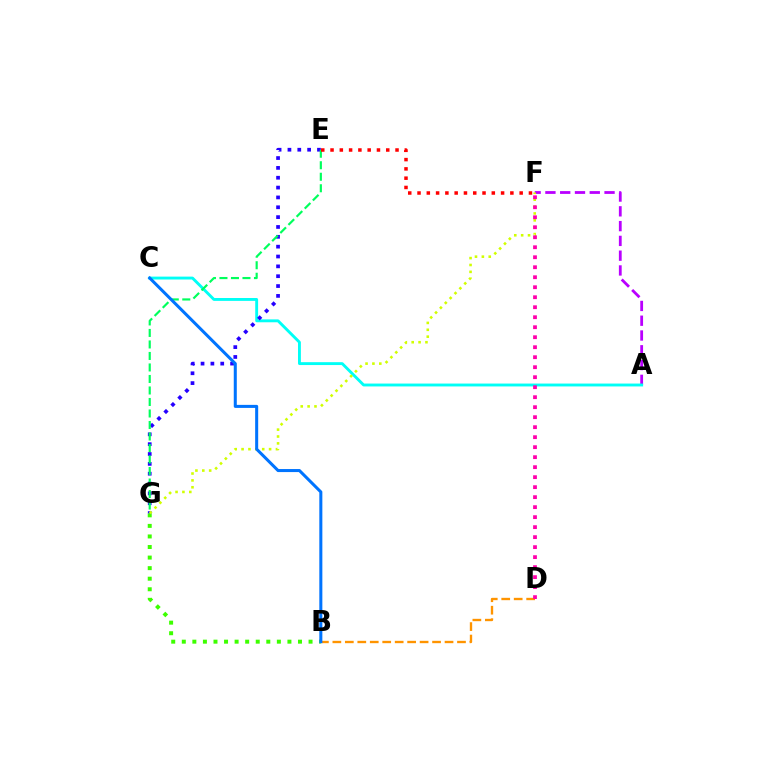{('A', 'F'): [{'color': '#b900ff', 'line_style': 'dashed', 'thickness': 2.01}], ('A', 'C'): [{'color': '#00fff6', 'line_style': 'solid', 'thickness': 2.07}], ('B', 'G'): [{'color': '#3dff00', 'line_style': 'dotted', 'thickness': 2.87}], ('E', 'G'): [{'color': '#2500ff', 'line_style': 'dotted', 'thickness': 2.68}, {'color': '#00ff5c', 'line_style': 'dashed', 'thickness': 1.56}], ('B', 'D'): [{'color': '#ff9400', 'line_style': 'dashed', 'thickness': 1.69}], ('F', 'G'): [{'color': '#d1ff00', 'line_style': 'dotted', 'thickness': 1.87}], ('D', 'F'): [{'color': '#ff00ac', 'line_style': 'dotted', 'thickness': 2.72}], ('B', 'C'): [{'color': '#0074ff', 'line_style': 'solid', 'thickness': 2.19}], ('E', 'F'): [{'color': '#ff0000', 'line_style': 'dotted', 'thickness': 2.52}]}